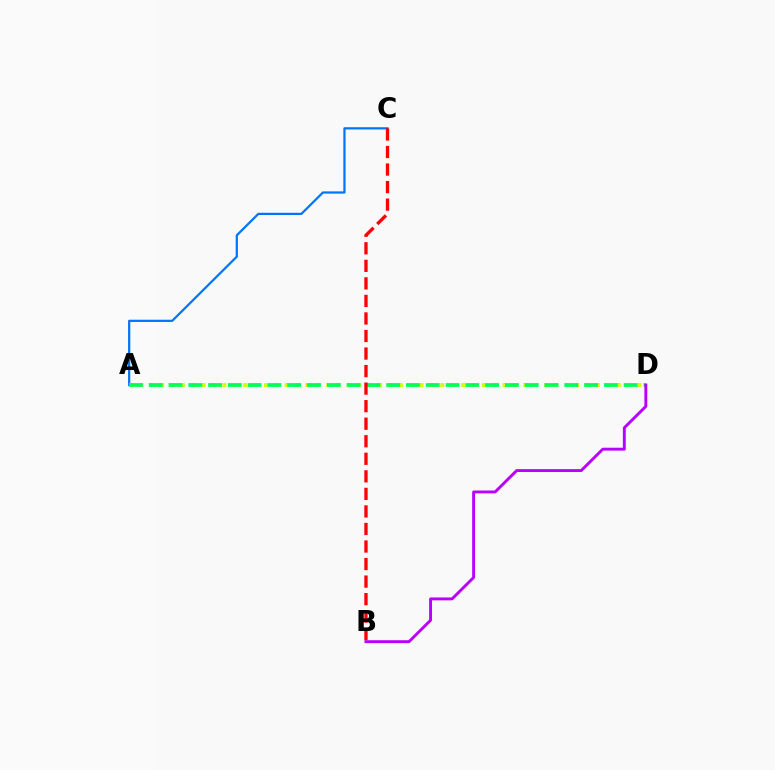{('A', 'C'): [{'color': '#0074ff', 'line_style': 'solid', 'thickness': 1.6}], ('A', 'D'): [{'color': '#d1ff00', 'line_style': 'dotted', 'thickness': 2.82}, {'color': '#00ff5c', 'line_style': 'dashed', 'thickness': 2.69}], ('B', 'C'): [{'color': '#ff0000', 'line_style': 'dashed', 'thickness': 2.38}], ('B', 'D'): [{'color': '#b900ff', 'line_style': 'solid', 'thickness': 2.08}]}